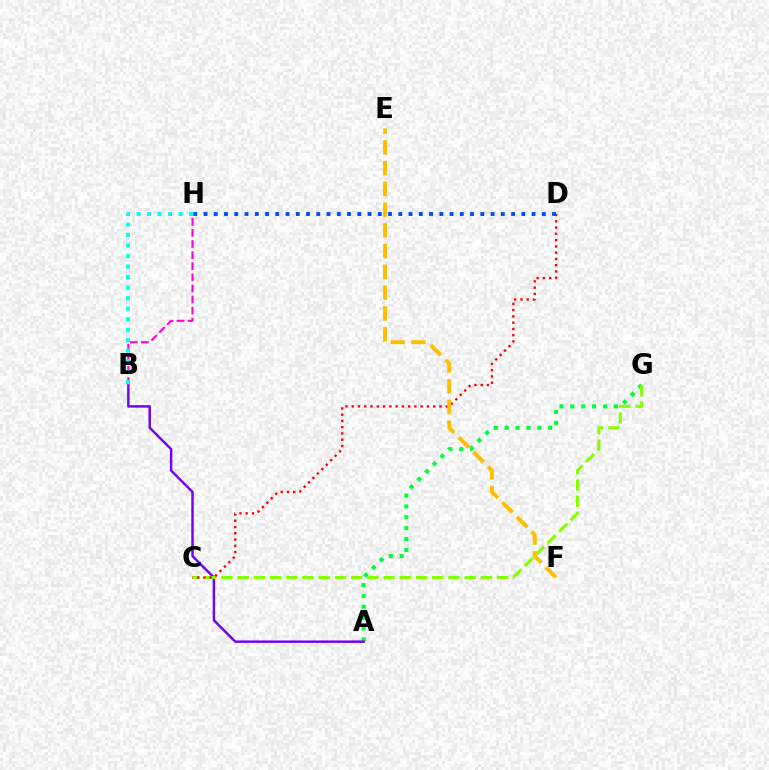{('A', 'G'): [{'color': '#00ff39', 'line_style': 'dotted', 'thickness': 2.96}], ('A', 'B'): [{'color': '#7200ff', 'line_style': 'solid', 'thickness': 1.76}], ('C', 'G'): [{'color': '#84ff00', 'line_style': 'dashed', 'thickness': 2.2}], ('C', 'D'): [{'color': '#ff0000', 'line_style': 'dotted', 'thickness': 1.7}], ('B', 'H'): [{'color': '#ff00cf', 'line_style': 'dashed', 'thickness': 1.51}, {'color': '#00fff6', 'line_style': 'dotted', 'thickness': 2.86}], ('E', 'F'): [{'color': '#ffbd00', 'line_style': 'dashed', 'thickness': 2.82}], ('D', 'H'): [{'color': '#004bff', 'line_style': 'dotted', 'thickness': 2.79}]}